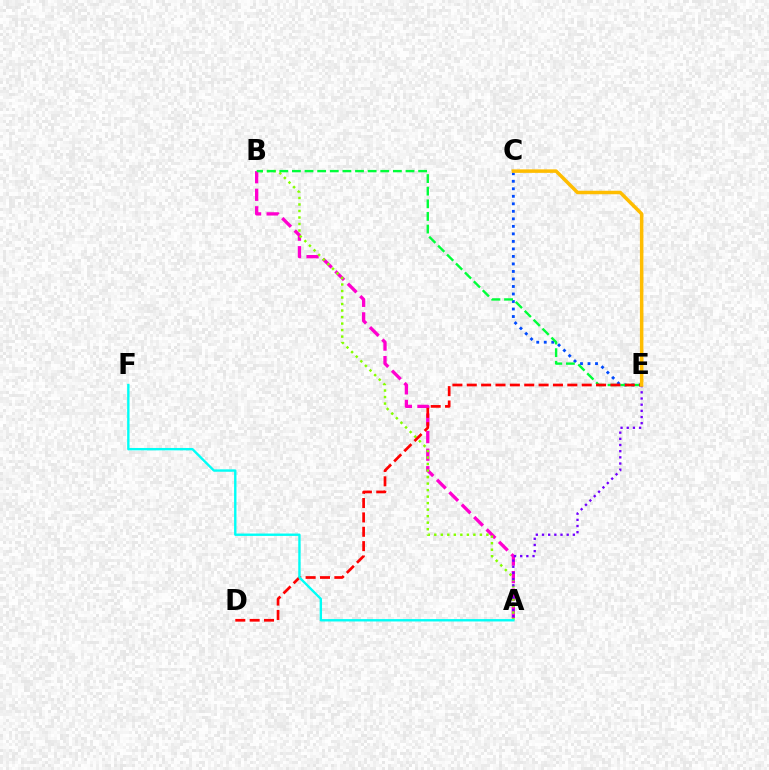{('A', 'B'): [{'color': '#ff00cf', 'line_style': 'dashed', 'thickness': 2.38}, {'color': '#84ff00', 'line_style': 'dotted', 'thickness': 1.77}], ('C', 'E'): [{'color': '#004bff', 'line_style': 'dotted', 'thickness': 2.04}, {'color': '#ffbd00', 'line_style': 'solid', 'thickness': 2.52}], ('B', 'E'): [{'color': '#00ff39', 'line_style': 'dashed', 'thickness': 1.71}], ('D', 'E'): [{'color': '#ff0000', 'line_style': 'dashed', 'thickness': 1.95}], ('A', 'E'): [{'color': '#7200ff', 'line_style': 'dotted', 'thickness': 1.68}], ('A', 'F'): [{'color': '#00fff6', 'line_style': 'solid', 'thickness': 1.72}]}